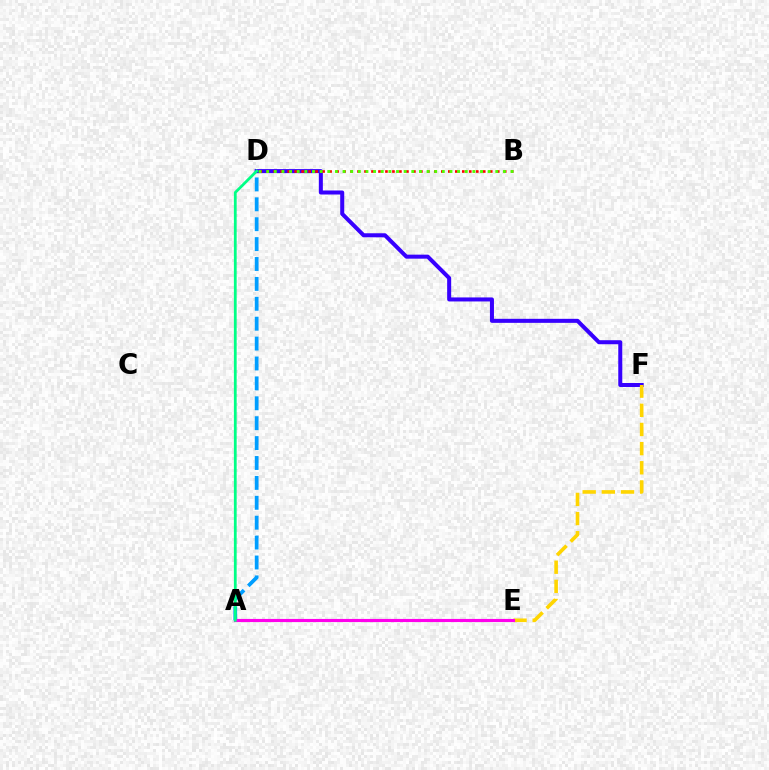{('D', 'F'): [{'color': '#3700ff', 'line_style': 'solid', 'thickness': 2.9}], ('A', 'D'): [{'color': '#009eff', 'line_style': 'dashed', 'thickness': 2.7}, {'color': '#00ff86', 'line_style': 'solid', 'thickness': 2.0}], ('E', 'F'): [{'color': '#ffd500', 'line_style': 'dashed', 'thickness': 2.6}], ('B', 'D'): [{'color': '#ff0000', 'line_style': 'dotted', 'thickness': 1.9}, {'color': '#4fff00', 'line_style': 'dotted', 'thickness': 2.07}], ('A', 'E'): [{'color': '#ff00ed', 'line_style': 'solid', 'thickness': 2.26}]}